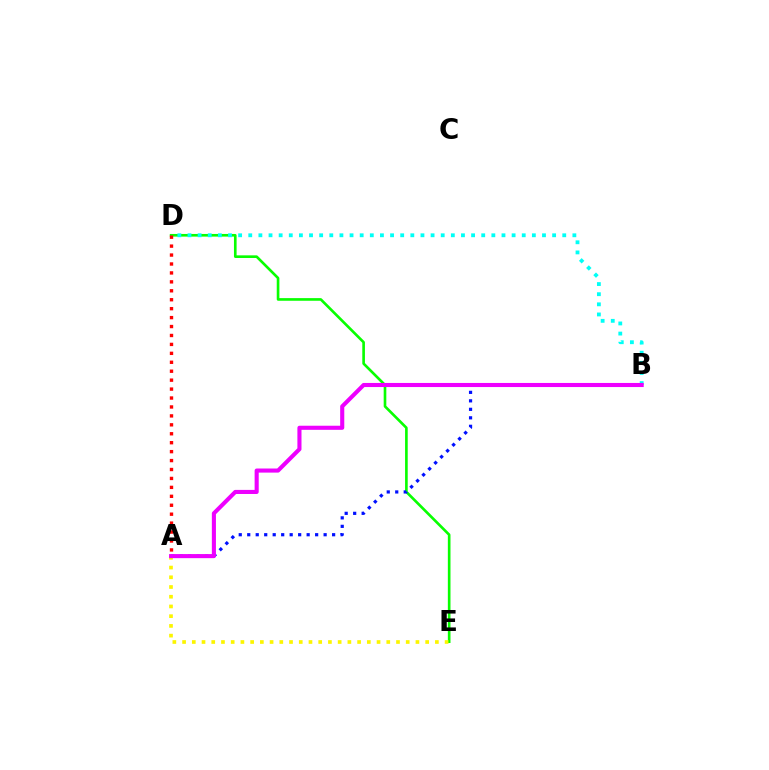{('D', 'E'): [{'color': '#08ff00', 'line_style': 'solid', 'thickness': 1.9}], ('A', 'B'): [{'color': '#0010ff', 'line_style': 'dotted', 'thickness': 2.31}, {'color': '#ee00ff', 'line_style': 'solid', 'thickness': 2.95}], ('A', 'E'): [{'color': '#fcf500', 'line_style': 'dotted', 'thickness': 2.64}], ('B', 'D'): [{'color': '#00fff6', 'line_style': 'dotted', 'thickness': 2.75}], ('A', 'D'): [{'color': '#ff0000', 'line_style': 'dotted', 'thickness': 2.43}]}